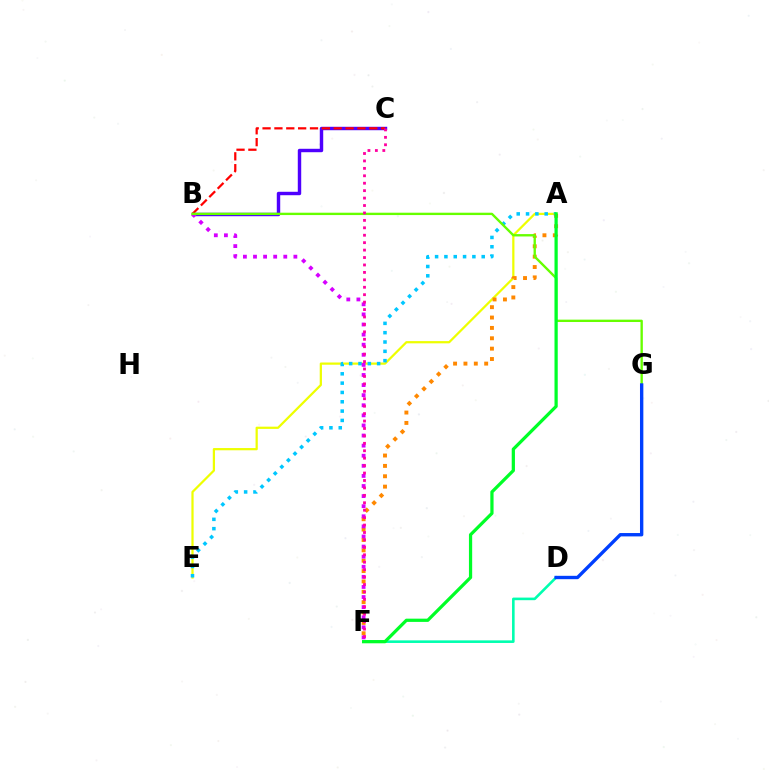{('B', 'C'): [{'color': '#4f00ff', 'line_style': 'solid', 'thickness': 2.47}, {'color': '#ff0000', 'line_style': 'dashed', 'thickness': 1.61}], ('A', 'E'): [{'color': '#eeff00', 'line_style': 'solid', 'thickness': 1.61}, {'color': '#00c7ff', 'line_style': 'dotted', 'thickness': 2.53}], ('D', 'F'): [{'color': '#00ffaf', 'line_style': 'solid', 'thickness': 1.87}], ('A', 'F'): [{'color': '#ff8800', 'line_style': 'dotted', 'thickness': 2.82}, {'color': '#00ff27', 'line_style': 'solid', 'thickness': 2.33}], ('B', 'F'): [{'color': '#d600ff', 'line_style': 'dotted', 'thickness': 2.74}], ('B', 'G'): [{'color': '#66ff00', 'line_style': 'solid', 'thickness': 1.7}], ('C', 'F'): [{'color': '#ff00a0', 'line_style': 'dotted', 'thickness': 2.02}], ('D', 'G'): [{'color': '#003fff', 'line_style': 'solid', 'thickness': 2.42}]}